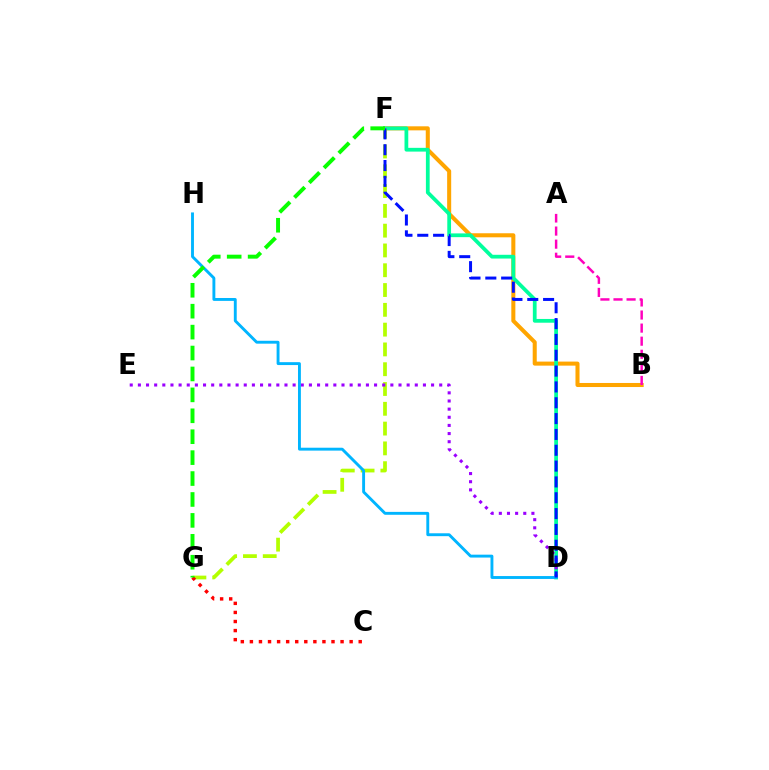{('B', 'F'): [{'color': '#ffa500', 'line_style': 'solid', 'thickness': 2.91}], ('D', 'F'): [{'color': '#00ff9d', 'line_style': 'solid', 'thickness': 2.71}, {'color': '#0010ff', 'line_style': 'dashed', 'thickness': 2.15}], ('F', 'G'): [{'color': '#b3ff00', 'line_style': 'dashed', 'thickness': 2.69}, {'color': '#08ff00', 'line_style': 'dashed', 'thickness': 2.84}], ('D', 'E'): [{'color': '#9b00ff', 'line_style': 'dotted', 'thickness': 2.21}], ('C', 'G'): [{'color': '#ff0000', 'line_style': 'dotted', 'thickness': 2.46}], ('D', 'H'): [{'color': '#00b5ff', 'line_style': 'solid', 'thickness': 2.08}], ('A', 'B'): [{'color': '#ff00bd', 'line_style': 'dashed', 'thickness': 1.78}]}